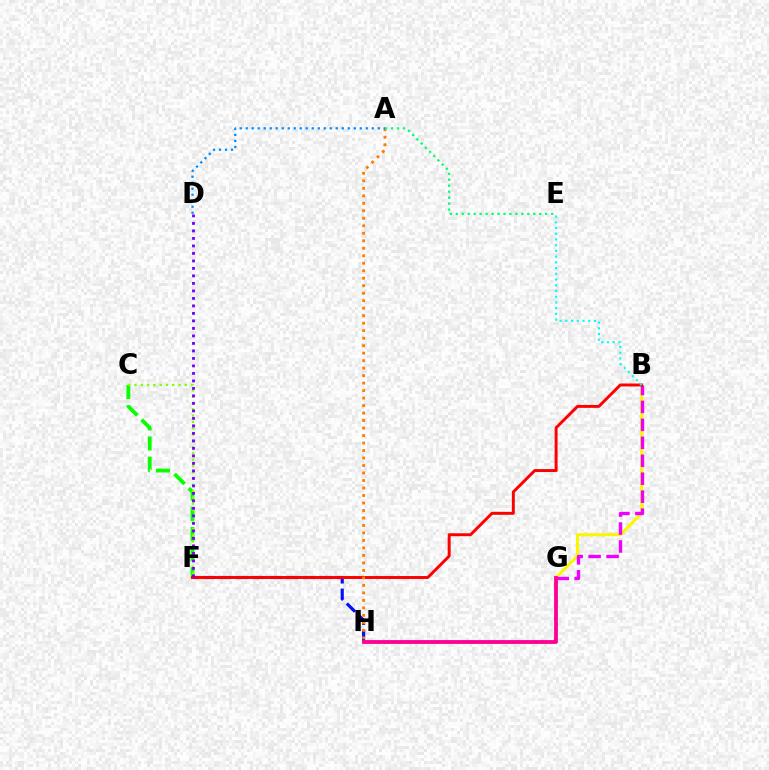{('B', 'G'): [{'color': '#fcf500', 'line_style': 'solid', 'thickness': 2.21}, {'color': '#ee00ff', 'line_style': 'dashed', 'thickness': 2.44}], ('C', 'F'): [{'color': '#08ff00', 'line_style': 'dashed', 'thickness': 2.73}, {'color': '#84ff00', 'line_style': 'dotted', 'thickness': 1.71}], ('F', 'H'): [{'color': '#0010ff', 'line_style': 'dashed', 'thickness': 2.27}], ('B', 'F'): [{'color': '#ff0000', 'line_style': 'solid', 'thickness': 2.12}], ('G', 'H'): [{'color': '#ff0094', 'line_style': 'solid', 'thickness': 2.74}], ('A', 'H'): [{'color': '#ff7c00', 'line_style': 'dotted', 'thickness': 2.04}], ('B', 'E'): [{'color': '#00fff6', 'line_style': 'dotted', 'thickness': 1.55}], ('A', 'D'): [{'color': '#008cff', 'line_style': 'dotted', 'thickness': 1.63}], ('A', 'E'): [{'color': '#00ff74', 'line_style': 'dotted', 'thickness': 1.62}], ('D', 'F'): [{'color': '#7200ff', 'line_style': 'dotted', 'thickness': 2.04}]}